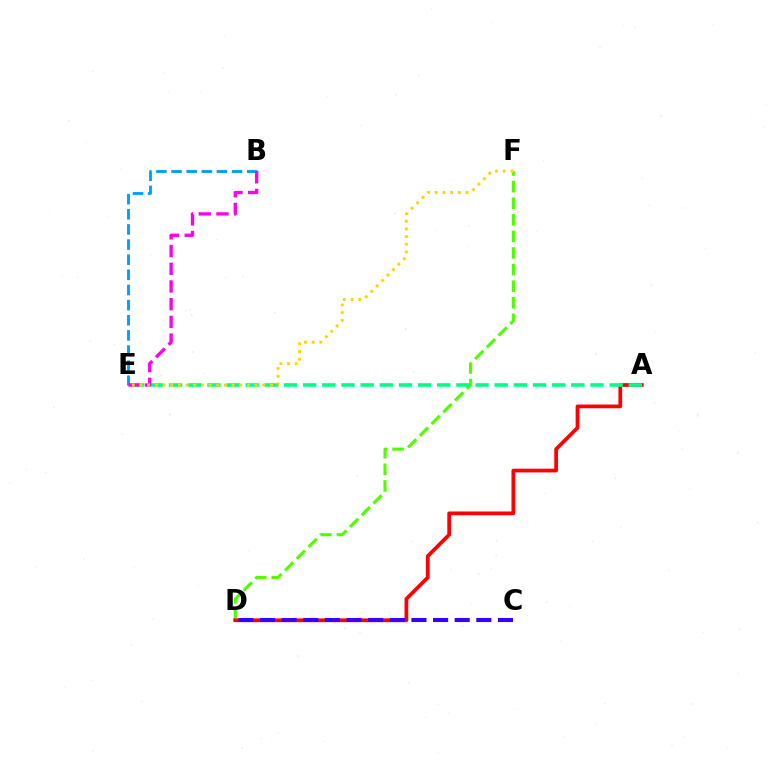{('D', 'F'): [{'color': '#4fff00', 'line_style': 'dashed', 'thickness': 2.25}], ('B', 'E'): [{'color': '#009eff', 'line_style': 'dashed', 'thickness': 2.06}, {'color': '#ff00ed', 'line_style': 'dashed', 'thickness': 2.41}], ('A', 'D'): [{'color': '#ff0000', 'line_style': 'solid', 'thickness': 2.68}], ('A', 'E'): [{'color': '#00ff86', 'line_style': 'dashed', 'thickness': 2.6}], ('E', 'F'): [{'color': '#ffd500', 'line_style': 'dotted', 'thickness': 2.09}], ('C', 'D'): [{'color': '#3700ff', 'line_style': 'dashed', 'thickness': 2.94}]}